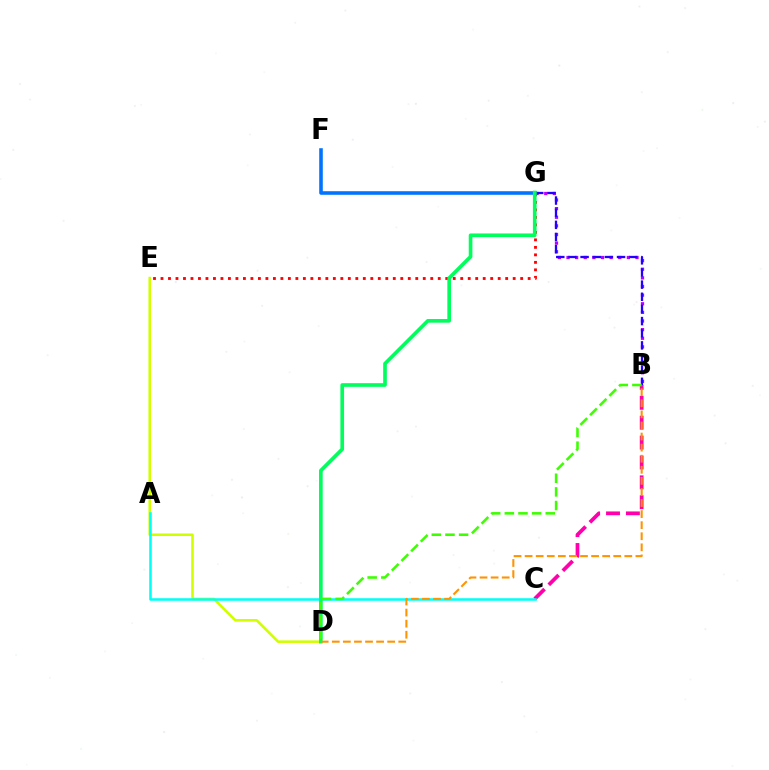{('B', 'G'): [{'color': '#b900ff', 'line_style': 'dotted', 'thickness': 2.34}, {'color': '#2500ff', 'line_style': 'dashed', 'thickness': 1.65}], ('D', 'E'): [{'color': '#d1ff00', 'line_style': 'solid', 'thickness': 1.85}], ('B', 'C'): [{'color': '#ff00ac', 'line_style': 'dashed', 'thickness': 2.7}], ('A', 'C'): [{'color': '#00fff6', 'line_style': 'solid', 'thickness': 1.83}], ('E', 'G'): [{'color': '#ff0000', 'line_style': 'dotted', 'thickness': 2.04}], ('F', 'G'): [{'color': '#0074ff', 'line_style': 'solid', 'thickness': 2.58}], ('D', 'G'): [{'color': '#00ff5c', 'line_style': 'solid', 'thickness': 2.63}], ('B', 'D'): [{'color': '#3dff00', 'line_style': 'dashed', 'thickness': 1.85}, {'color': '#ff9400', 'line_style': 'dashed', 'thickness': 1.5}]}